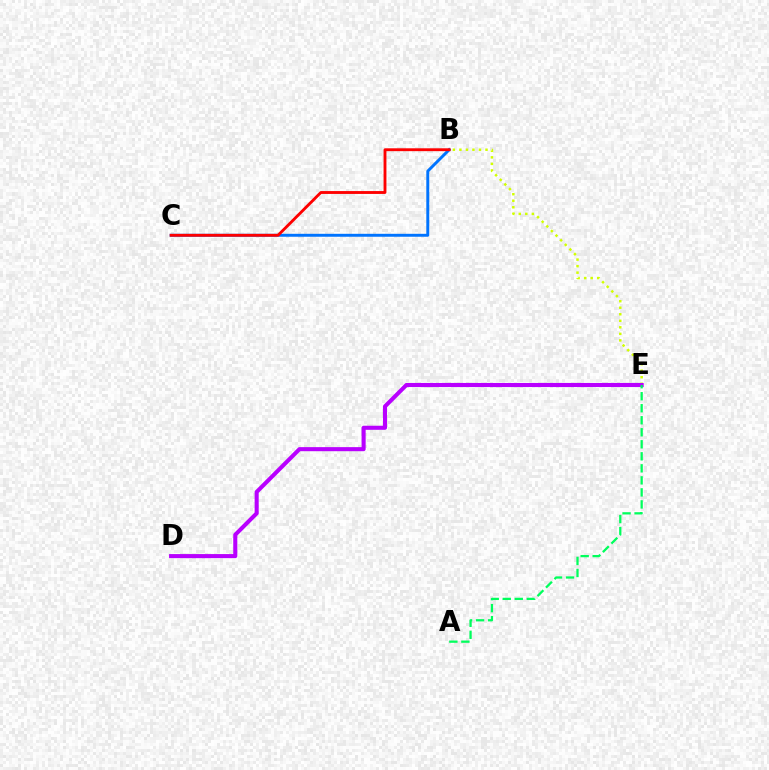{('B', 'E'): [{'color': '#d1ff00', 'line_style': 'dotted', 'thickness': 1.77}], ('D', 'E'): [{'color': '#b900ff', 'line_style': 'solid', 'thickness': 2.93}], ('A', 'E'): [{'color': '#00ff5c', 'line_style': 'dashed', 'thickness': 1.63}], ('B', 'C'): [{'color': '#0074ff', 'line_style': 'solid', 'thickness': 2.12}, {'color': '#ff0000', 'line_style': 'solid', 'thickness': 2.06}]}